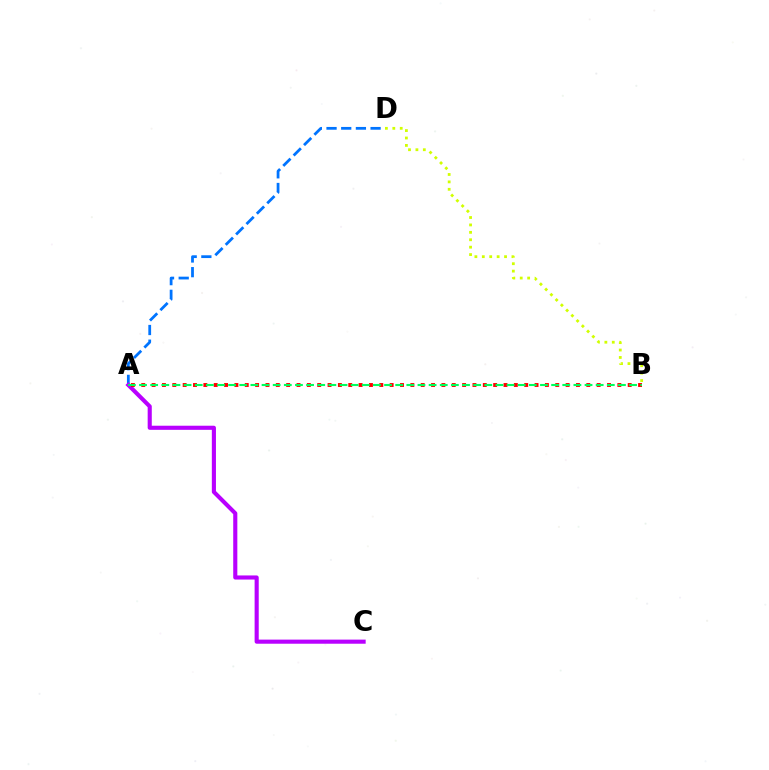{('A', 'D'): [{'color': '#0074ff', 'line_style': 'dashed', 'thickness': 1.99}], ('A', 'C'): [{'color': '#b900ff', 'line_style': 'solid', 'thickness': 2.96}], ('B', 'D'): [{'color': '#d1ff00', 'line_style': 'dotted', 'thickness': 2.01}], ('A', 'B'): [{'color': '#ff0000', 'line_style': 'dotted', 'thickness': 2.81}, {'color': '#00ff5c', 'line_style': 'dashed', 'thickness': 1.51}]}